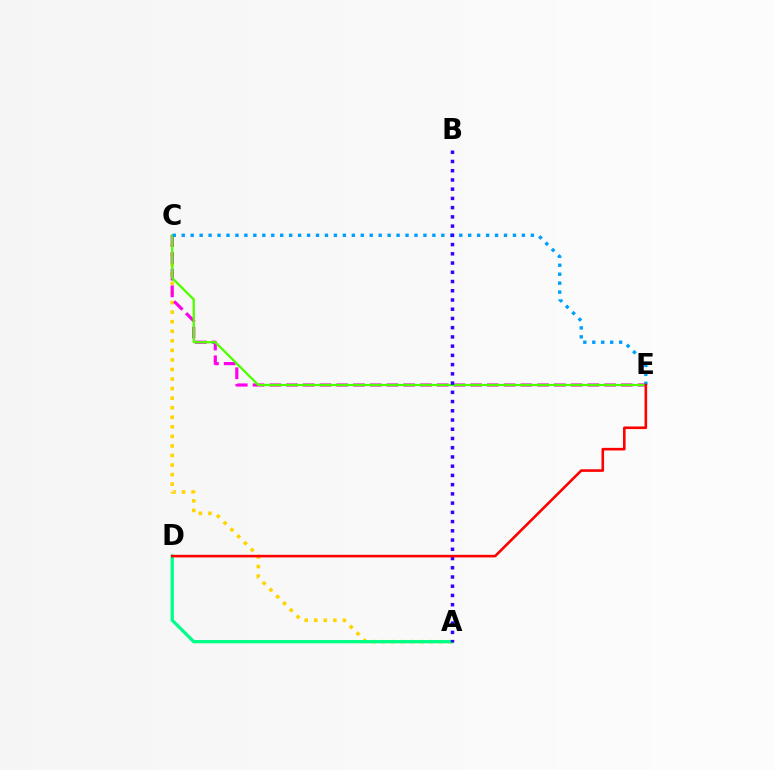{('A', 'C'): [{'color': '#ffd500', 'line_style': 'dotted', 'thickness': 2.6}], ('C', 'E'): [{'color': '#ff00ed', 'line_style': 'dashed', 'thickness': 2.27}, {'color': '#4fff00', 'line_style': 'solid', 'thickness': 1.66}, {'color': '#009eff', 'line_style': 'dotted', 'thickness': 2.43}], ('A', 'D'): [{'color': '#00ff86', 'line_style': 'solid', 'thickness': 2.37}], ('A', 'B'): [{'color': '#3700ff', 'line_style': 'dotted', 'thickness': 2.51}], ('D', 'E'): [{'color': '#ff0000', 'line_style': 'solid', 'thickness': 1.87}]}